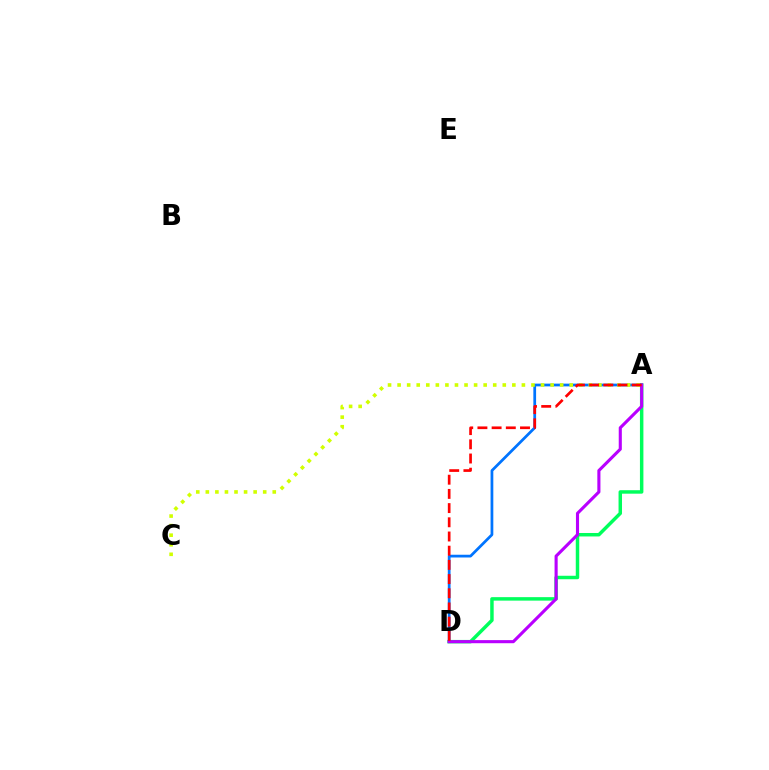{('A', 'D'): [{'color': '#00ff5c', 'line_style': 'solid', 'thickness': 2.5}, {'color': '#0074ff', 'line_style': 'solid', 'thickness': 1.98}, {'color': '#b900ff', 'line_style': 'solid', 'thickness': 2.23}, {'color': '#ff0000', 'line_style': 'dashed', 'thickness': 1.93}], ('A', 'C'): [{'color': '#d1ff00', 'line_style': 'dotted', 'thickness': 2.6}]}